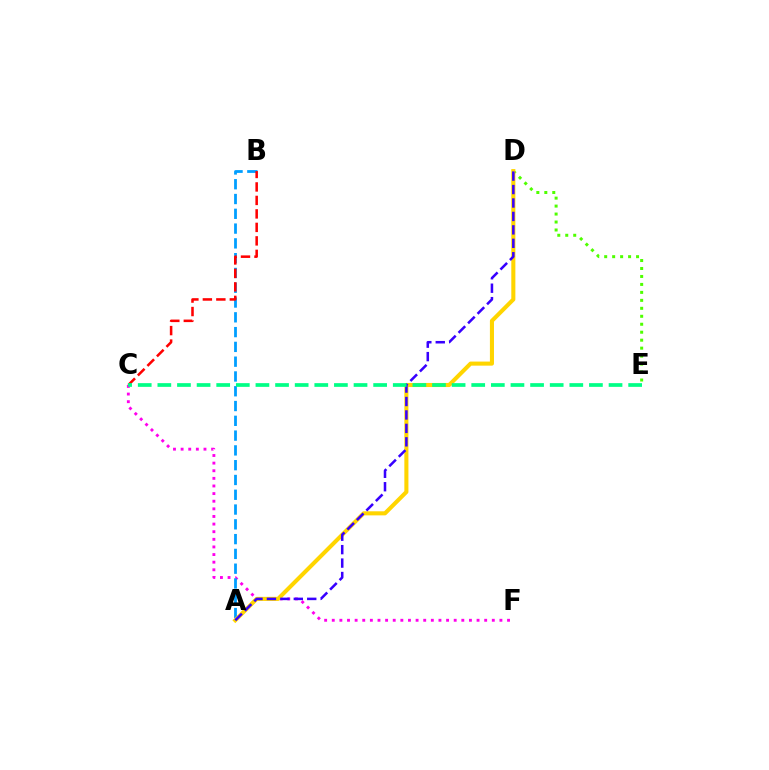{('D', 'E'): [{'color': '#4fff00', 'line_style': 'dotted', 'thickness': 2.16}], ('C', 'F'): [{'color': '#ff00ed', 'line_style': 'dotted', 'thickness': 2.07}], ('A', 'B'): [{'color': '#009eff', 'line_style': 'dashed', 'thickness': 2.01}], ('B', 'C'): [{'color': '#ff0000', 'line_style': 'dashed', 'thickness': 1.83}], ('A', 'D'): [{'color': '#ffd500', 'line_style': 'solid', 'thickness': 2.93}, {'color': '#3700ff', 'line_style': 'dashed', 'thickness': 1.83}], ('C', 'E'): [{'color': '#00ff86', 'line_style': 'dashed', 'thickness': 2.66}]}